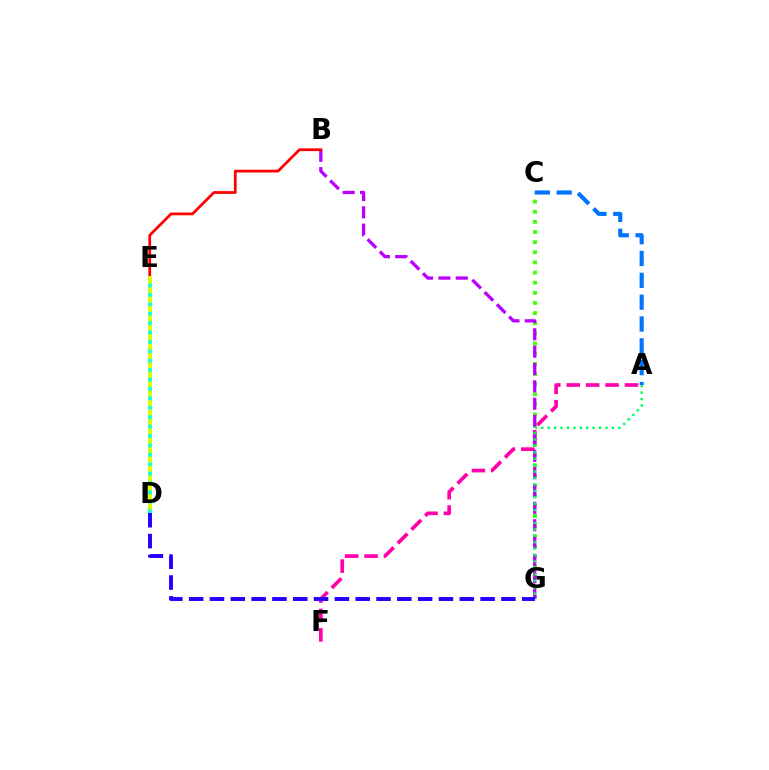{('A', 'F'): [{'color': '#ff00ac', 'line_style': 'dashed', 'thickness': 2.64}], ('C', 'G'): [{'color': '#3dff00', 'line_style': 'dotted', 'thickness': 2.76}], ('B', 'G'): [{'color': '#b900ff', 'line_style': 'dashed', 'thickness': 2.36}], ('D', 'E'): [{'color': '#ff9400', 'line_style': 'solid', 'thickness': 1.67}, {'color': '#d1ff00', 'line_style': 'solid', 'thickness': 2.74}, {'color': '#00fff6', 'line_style': 'dotted', 'thickness': 2.56}], ('B', 'E'): [{'color': '#ff0000', 'line_style': 'solid', 'thickness': 1.98}], ('A', 'G'): [{'color': '#00ff5c', 'line_style': 'dotted', 'thickness': 1.74}], ('A', 'C'): [{'color': '#0074ff', 'line_style': 'dashed', 'thickness': 2.97}], ('D', 'G'): [{'color': '#2500ff', 'line_style': 'dashed', 'thickness': 2.83}]}